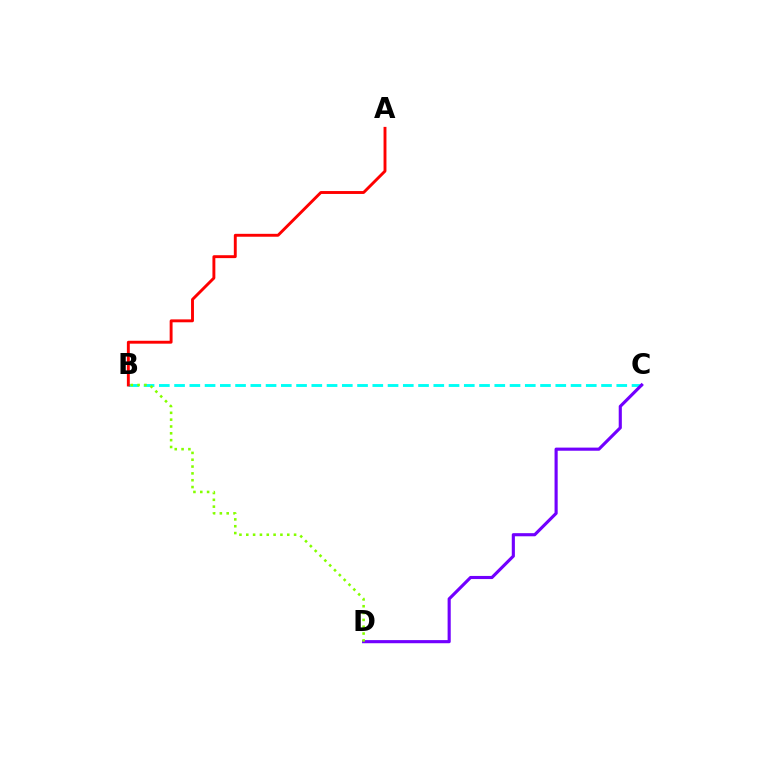{('B', 'C'): [{'color': '#00fff6', 'line_style': 'dashed', 'thickness': 2.07}], ('C', 'D'): [{'color': '#7200ff', 'line_style': 'solid', 'thickness': 2.25}], ('B', 'D'): [{'color': '#84ff00', 'line_style': 'dotted', 'thickness': 1.86}], ('A', 'B'): [{'color': '#ff0000', 'line_style': 'solid', 'thickness': 2.09}]}